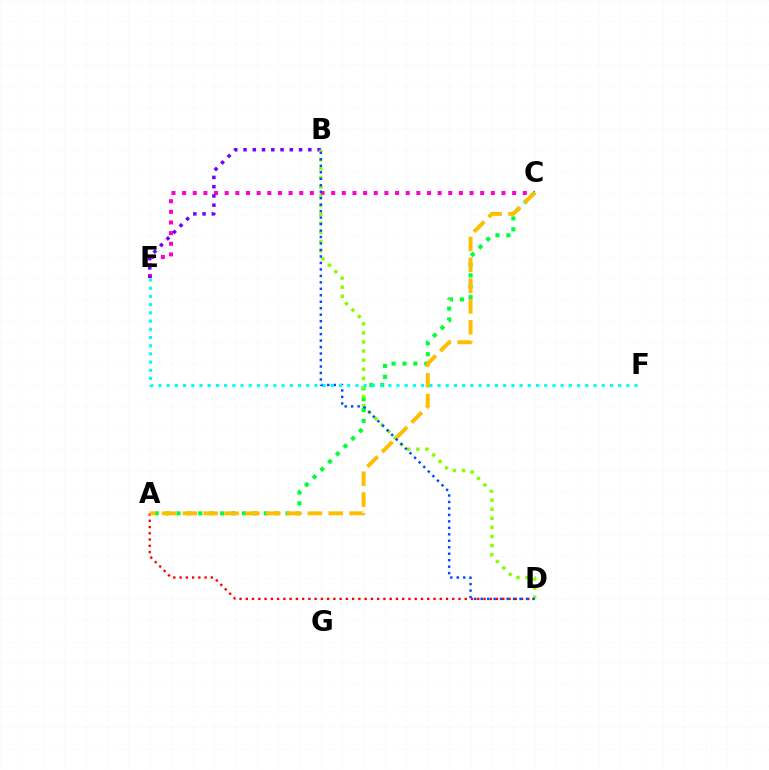{('C', 'E'): [{'color': '#ff00cf', 'line_style': 'dotted', 'thickness': 2.89}], ('A', 'D'): [{'color': '#ff0000', 'line_style': 'dotted', 'thickness': 1.7}], ('A', 'C'): [{'color': '#00ff39', 'line_style': 'dotted', 'thickness': 2.96}, {'color': '#ffbd00', 'line_style': 'dashed', 'thickness': 2.83}], ('B', 'E'): [{'color': '#7200ff', 'line_style': 'dotted', 'thickness': 2.52}], ('B', 'D'): [{'color': '#84ff00', 'line_style': 'dotted', 'thickness': 2.47}, {'color': '#004bff', 'line_style': 'dotted', 'thickness': 1.76}], ('E', 'F'): [{'color': '#00fff6', 'line_style': 'dotted', 'thickness': 2.23}]}